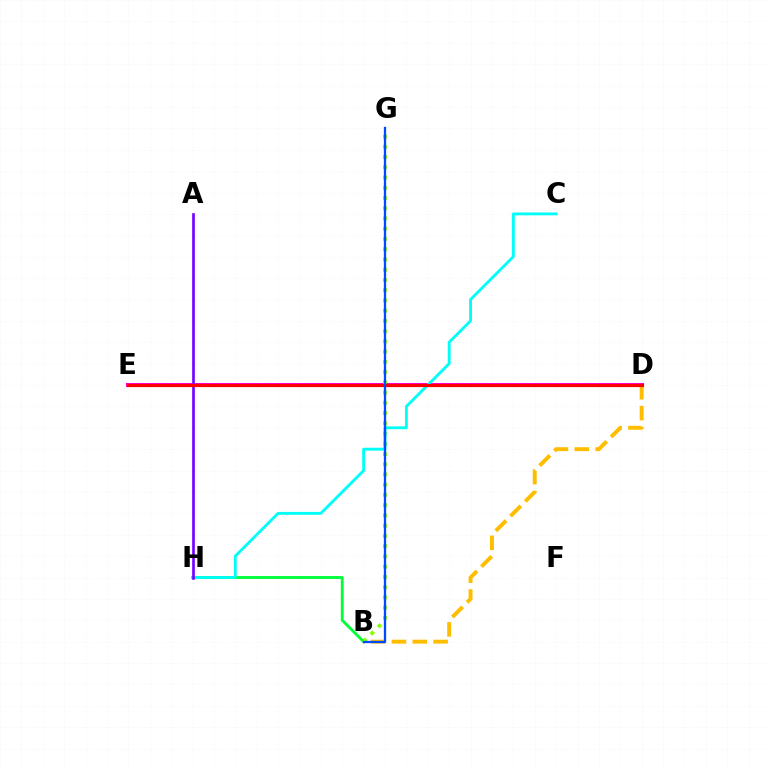{('B', 'H'): [{'color': '#00ff39', 'line_style': 'solid', 'thickness': 2.06}], ('D', 'E'): [{'color': '#ff00cf', 'line_style': 'solid', 'thickness': 2.89}, {'color': '#ff0000', 'line_style': 'solid', 'thickness': 2.29}], ('B', 'D'): [{'color': '#ffbd00', 'line_style': 'dashed', 'thickness': 2.83}], ('B', 'G'): [{'color': '#84ff00', 'line_style': 'dotted', 'thickness': 2.78}, {'color': '#004bff', 'line_style': 'solid', 'thickness': 1.65}], ('C', 'H'): [{'color': '#00fff6', 'line_style': 'solid', 'thickness': 2.06}], ('A', 'H'): [{'color': '#7200ff', 'line_style': 'solid', 'thickness': 1.91}]}